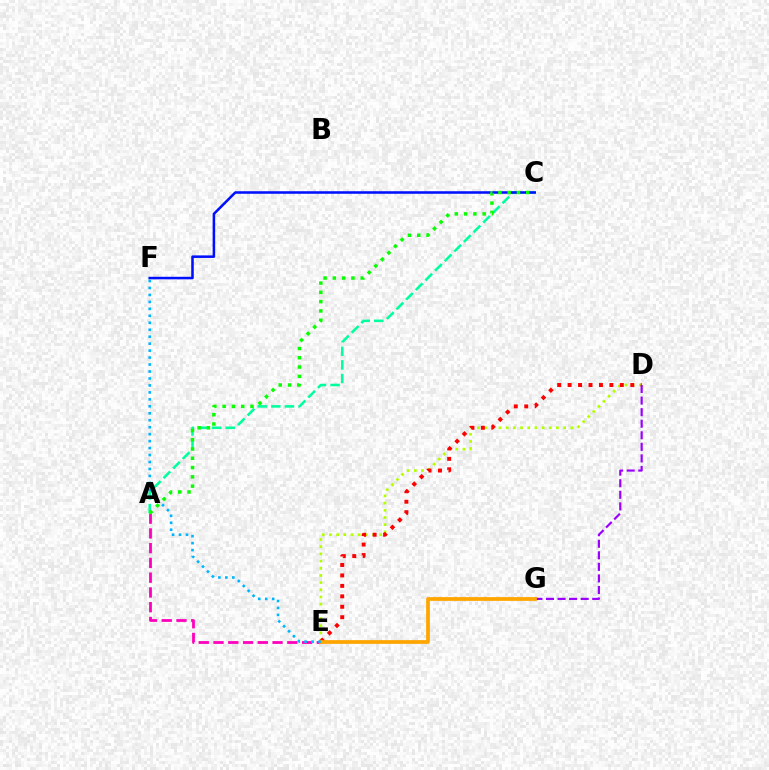{('D', 'E'): [{'color': '#b3ff00', 'line_style': 'dotted', 'thickness': 1.95}, {'color': '#ff0000', 'line_style': 'dotted', 'thickness': 2.84}], ('A', 'C'): [{'color': '#00ff9d', 'line_style': 'dashed', 'thickness': 1.85}, {'color': '#08ff00', 'line_style': 'dotted', 'thickness': 2.52}], ('A', 'E'): [{'color': '#ff00bd', 'line_style': 'dashed', 'thickness': 2.01}], ('C', 'F'): [{'color': '#0010ff', 'line_style': 'solid', 'thickness': 1.83}], ('D', 'G'): [{'color': '#9b00ff', 'line_style': 'dashed', 'thickness': 1.57}], ('E', 'G'): [{'color': '#ffa500', 'line_style': 'solid', 'thickness': 2.69}], ('E', 'F'): [{'color': '#00b5ff', 'line_style': 'dotted', 'thickness': 1.89}]}